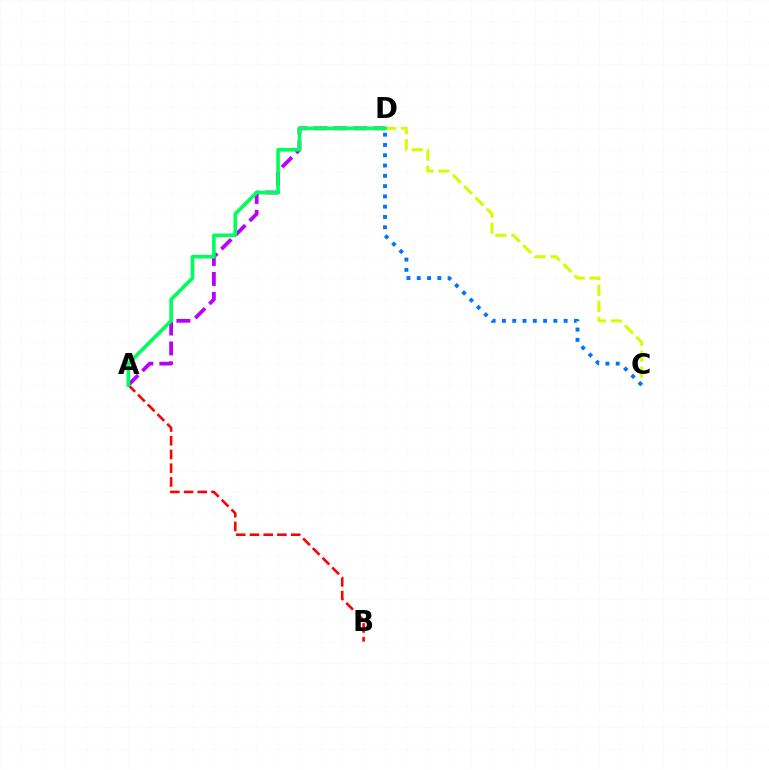{('A', 'B'): [{'color': '#ff0000', 'line_style': 'dashed', 'thickness': 1.87}], ('C', 'D'): [{'color': '#d1ff00', 'line_style': 'dashed', 'thickness': 2.18}, {'color': '#0074ff', 'line_style': 'dotted', 'thickness': 2.8}], ('A', 'D'): [{'color': '#b900ff', 'line_style': 'dashed', 'thickness': 2.71}, {'color': '#00ff5c', 'line_style': 'solid', 'thickness': 2.63}]}